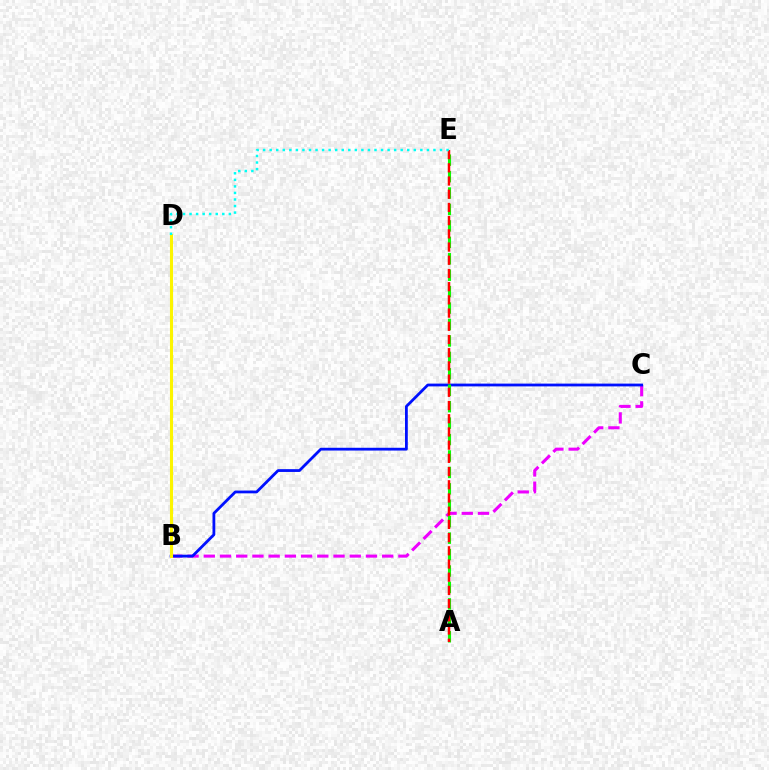{('B', 'C'): [{'color': '#ee00ff', 'line_style': 'dashed', 'thickness': 2.2}, {'color': '#0010ff', 'line_style': 'solid', 'thickness': 2.01}], ('A', 'E'): [{'color': '#08ff00', 'line_style': 'dashed', 'thickness': 2.23}, {'color': '#ff0000', 'line_style': 'dashed', 'thickness': 1.79}], ('B', 'D'): [{'color': '#fcf500', 'line_style': 'solid', 'thickness': 2.22}], ('D', 'E'): [{'color': '#00fff6', 'line_style': 'dotted', 'thickness': 1.78}]}